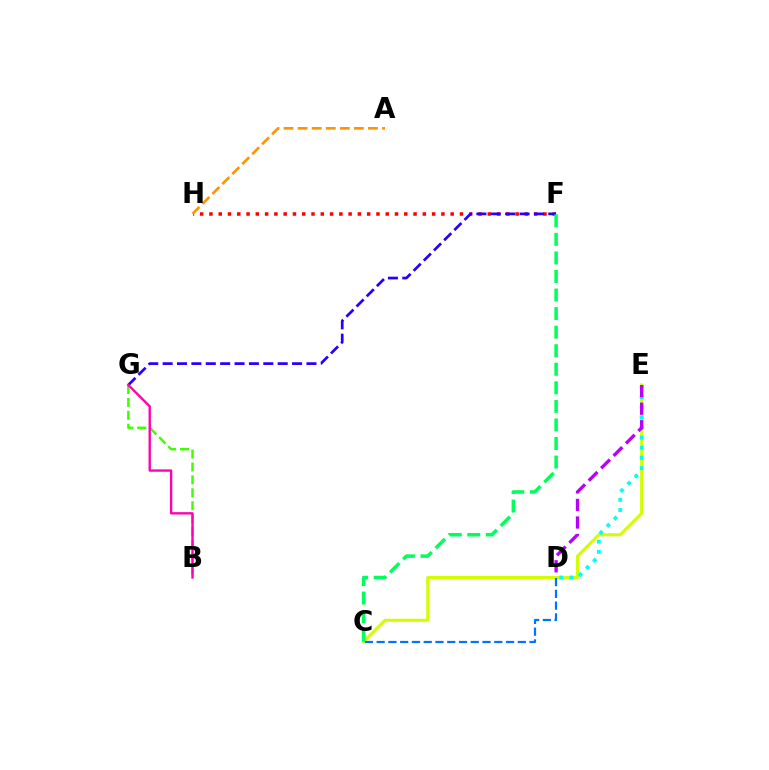{('B', 'G'): [{'color': '#3dff00', 'line_style': 'dashed', 'thickness': 1.75}, {'color': '#ff00ac', 'line_style': 'solid', 'thickness': 1.7}], ('F', 'H'): [{'color': '#ff0000', 'line_style': 'dotted', 'thickness': 2.52}], ('F', 'G'): [{'color': '#2500ff', 'line_style': 'dashed', 'thickness': 1.95}], ('C', 'E'): [{'color': '#d1ff00', 'line_style': 'solid', 'thickness': 2.23}], ('A', 'H'): [{'color': '#ff9400', 'line_style': 'dashed', 'thickness': 1.91}], ('C', 'D'): [{'color': '#0074ff', 'line_style': 'dashed', 'thickness': 1.6}], ('D', 'E'): [{'color': '#00fff6', 'line_style': 'dotted', 'thickness': 2.76}, {'color': '#b900ff', 'line_style': 'dashed', 'thickness': 2.38}], ('C', 'F'): [{'color': '#00ff5c', 'line_style': 'dashed', 'thickness': 2.52}]}